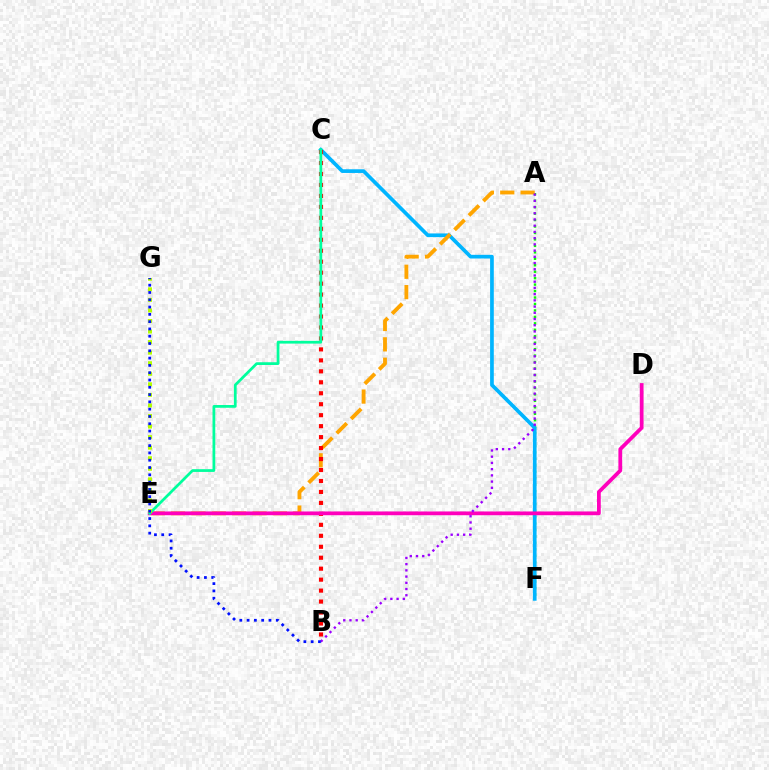{('A', 'F'): [{'color': '#08ff00', 'line_style': 'dotted', 'thickness': 1.75}], ('C', 'F'): [{'color': '#00b5ff', 'line_style': 'solid', 'thickness': 2.66}], ('A', 'E'): [{'color': '#ffa500', 'line_style': 'dashed', 'thickness': 2.77}], ('B', 'C'): [{'color': '#ff0000', 'line_style': 'dotted', 'thickness': 2.98}], ('D', 'E'): [{'color': '#ff00bd', 'line_style': 'solid', 'thickness': 2.71}], ('C', 'E'): [{'color': '#00ff9d', 'line_style': 'solid', 'thickness': 1.98}], ('A', 'B'): [{'color': '#9b00ff', 'line_style': 'dotted', 'thickness': 1.69}], ('E', 'G'): [{'color': '#b3ff00', 'line_style': 'dotted', 'thickness': 2.87}], ('B', 'G'): [{'color': '#0010ff', 'line_style': 'dotted', 'thickness': 1.98}]}